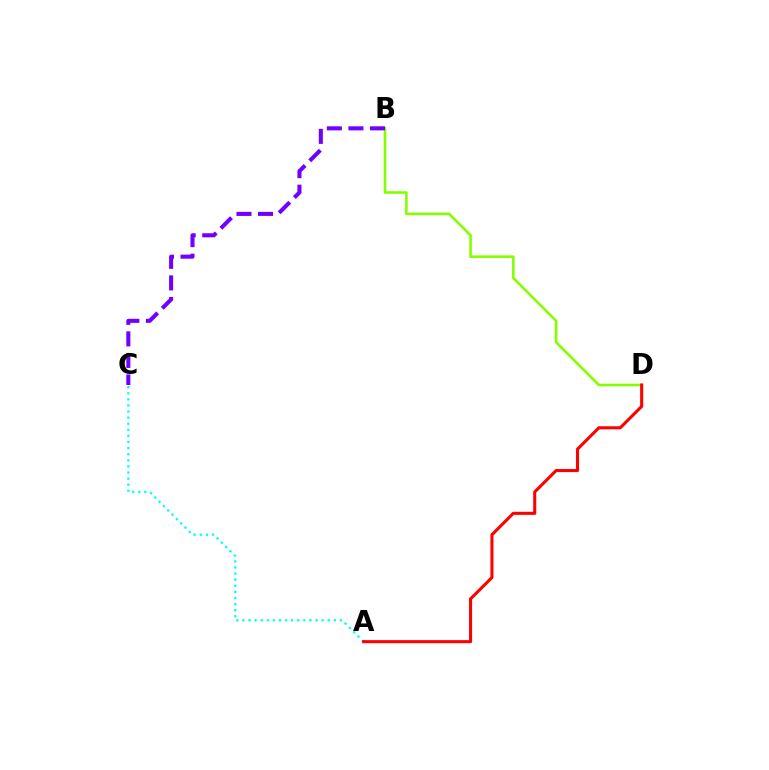{('A', 'C'): [{'color': '#00fff6', 'line_style': 'dotted', 'thickness': 1.65}], ('B', 'D'): [{'color': '#84ff00', 'line_style': 'solid', 'thickness': 1.88}], ('A', 'D'): [{'color': '#ff0000', 'line_style': 'solid', 'thickness': 2.21}], ('B', 'C'): [{'color': '#7200ff', 'line_style': 'dashed', 'thickness': 2.93}]}